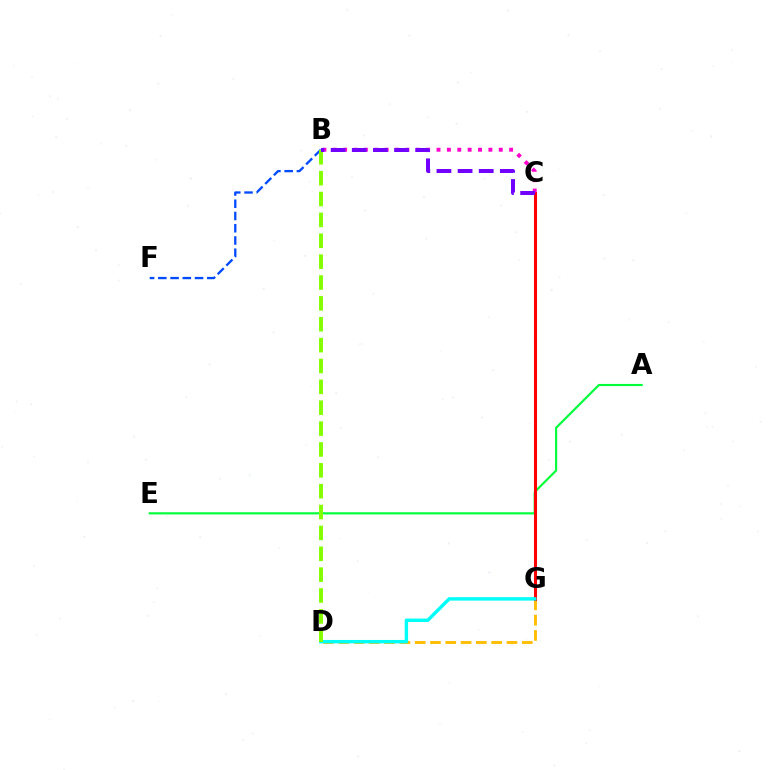{('A', 'E'): [{'color': '#00ff39', 'line_style': 'solid', 'thickness': 1.55}], ('B', 'F'): [{'color': '#004bff', 'line_style': 'dashed', 'thickness': 1.66}], ('D', 'G'): [{'color': '#ffbd00', 'line_style': 'dashed', 'thickness': 2.08}, {'color': '#00fff6', 'line_style': 'solid', 'thickness': 2.47}], ('C', 'G'): [{'color': '#ff0000', 'line_style': 'solid', 'thickness': 2.2}], ('B', 'D'): [{'color': '#84ff00', 'line_style': 'dashed', 'thickness': 2.84}], ('B', 'C'): [{'color': '#ff00cf', 'line_style': 'dotted', 'thickness': 2.82}, {'color': '#7200ff', 'line_style': 'dashed', 'thickness': 2.87}]}